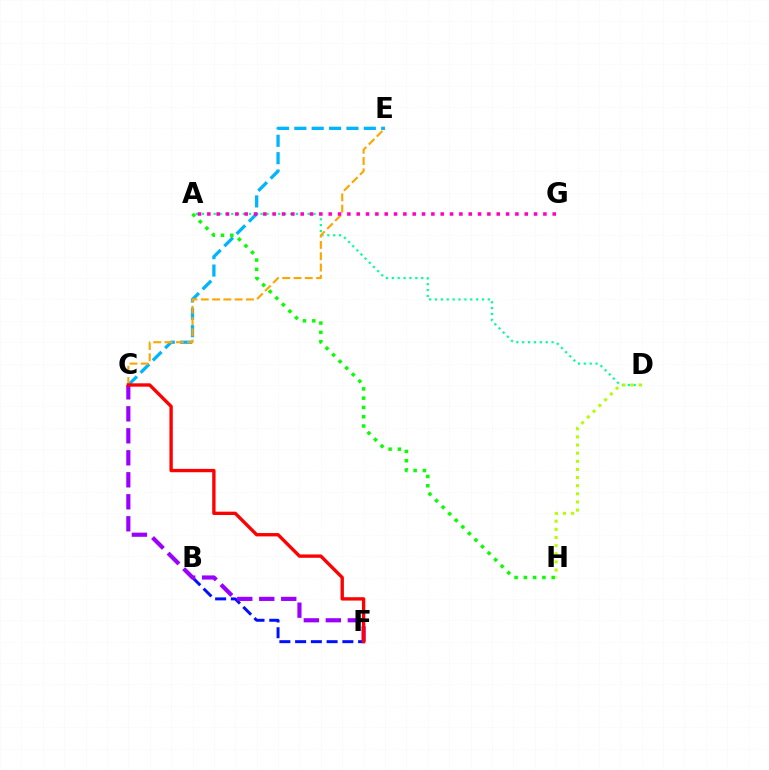{('A', 'D'): [{'color': '#00ff9d', 'line_style': 'dotted', 'thickness': 1.6}], ('B', 'F'): [{'color': '#0010ff', 'line_style': 'dashed', 'thickness': 2.14}], ('C', 'E'): [{'color': '#00b5ff', 'line_style': 'dashed', 'thickness': 2.36}, {'color': '#ffa500', 'line_style': 'dashed', 'thickness': 1.53}], ('A', 'H'): [{'color': '#08ff00', 'line_style': 'dotted', 'thickness': 2.52}], ('C', 'F'): [{'color': '#9b00ff', 'line_style': 'dashed', 'thickness': 2.99}, {'color': '#ff0000', 'line_style': 'solid', 'thickness': 2.41}], ('D', 'H'): [{'color': '#b3ff00', 'line_style': 'dotted', 'thickness': 2.21}], ('A', 'G'): [{'color': '#ff00bd', 'line_style': 'dotted', 'thickness': 2.54}]}